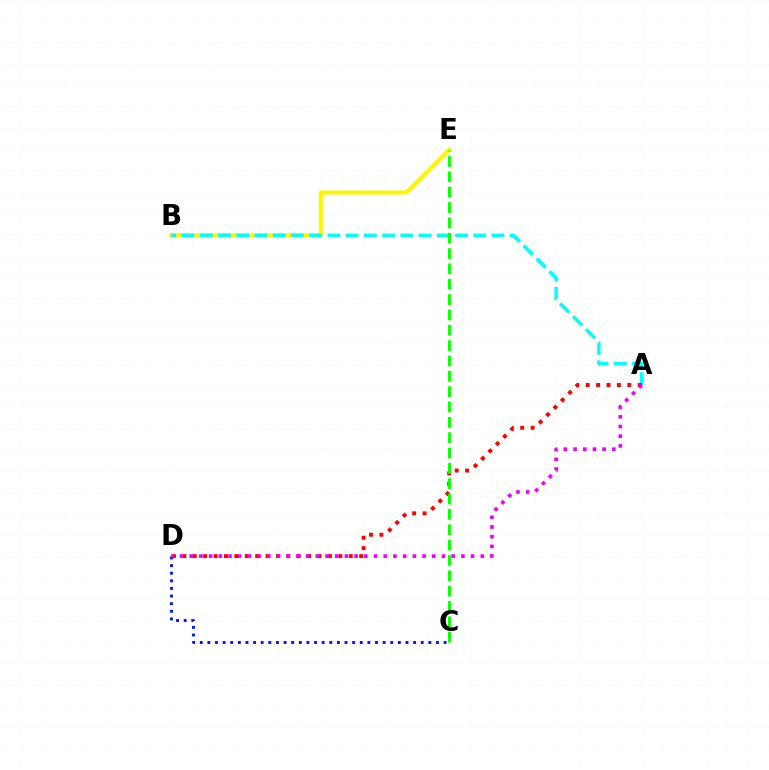{('B', 'E'): [{'color': '#fcf500', 'line_style': 'solid', 'thickness': 2.88}], ('C', 'D'): [{'color': '#0010ff', 'line_style': 'dotted', 'thickness': 2.07}], ('A', 'B'): [{'color': '#00fff6', 'line_style': 'dashed', 'thickness': 2.48}], ('A', 'D'): [{'color': '#ff0000', 'line_style': 'dotted', 'thickness': 2.83}, {'color': '#ee00ff', 'line_style': 'dotted', 'thickness': 2.64}], ('C', 'E'): [{'color': '#08ff00', 'line_style': 'dashed', 'thickness': 2.08}]}